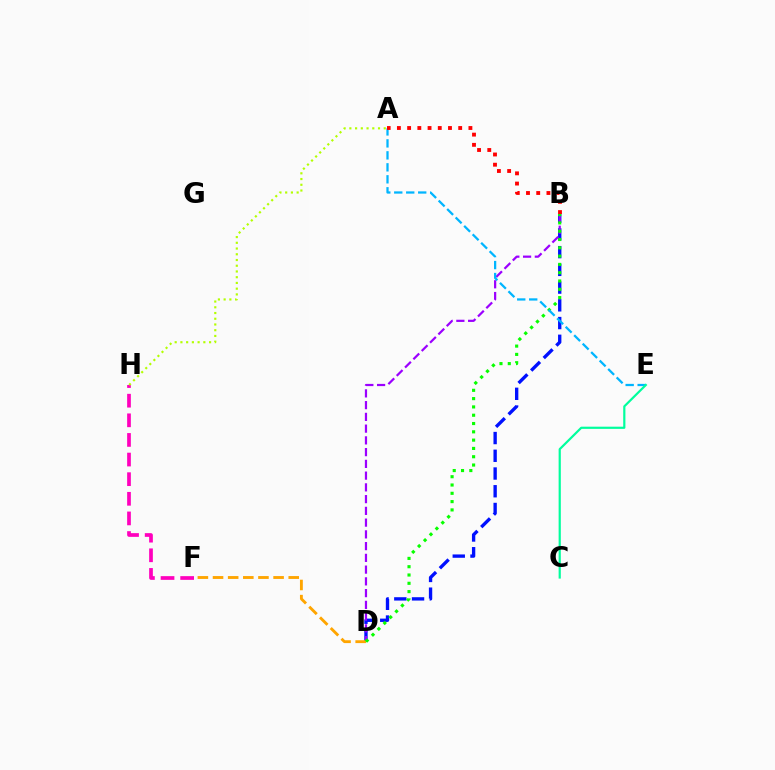{('B', 'D'): [{'color': '#0010ff', 'line_style': 'dashed', 'thickness': 2.41}, {'color': '#9b00ff', 'line_style': 'dashed', 'thickness': 1.6}, {'color': '#08ff00', 'line_style': 'dotted', 'thickness': 2.26}], ('F', 'H'): [{'color': '#ff00bd', 'line_style': 'dashed', 'thickness': 2.67}], ('D', 'F'): [{'color': '#ffa500', 'line_style': 'dashed', 'thickness': 2.06}], ('A', 'E'): [{'color': '#00b5ff', 'line_style': 'dashed', 'thickness': 1.63}], ('A', 'H'): [{'color': '#b3ff00', 'line_style': 'dotted', 'thickness': 1.56}], ('C', 'E'): [{'color': '#00ff9d', 'line_style': 'solid', 'thickness': 1.58}], ('A', 'B'): [{'color': '#ff0000', 'line_style': 'dotted', 'thickness': 2.78}]}